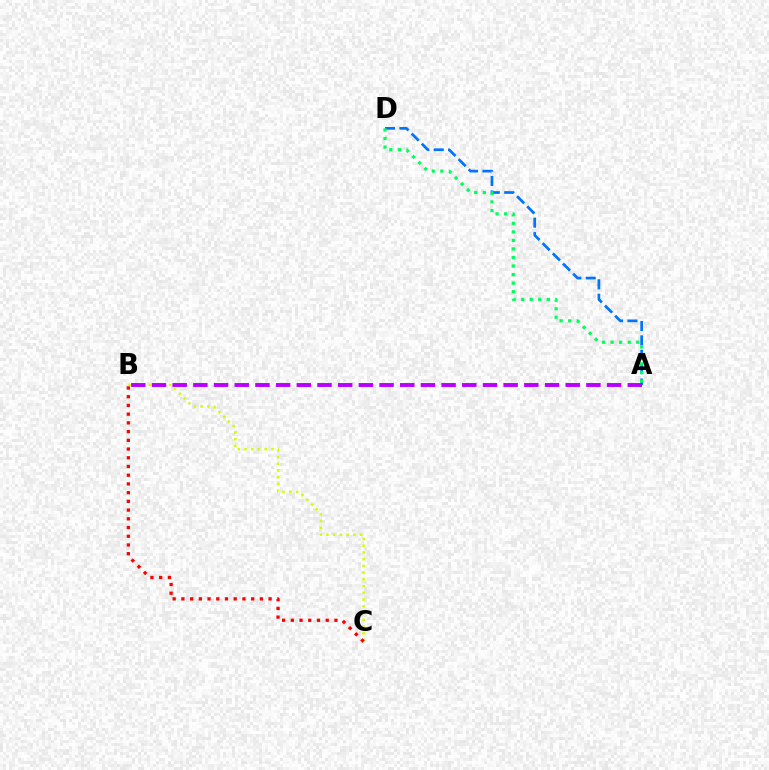{('A', 'D'): [{'color': '#0074ff', 'line_style': 'dashed', 'thickness': 1.95}, {'color': '#00ff5c', 'line_style': 'dotted', 'thickness': 2.32}], ('B', 'C'): [{'color': '#d1ff00', 'line_style': 'dotted', 'thickness': 1.83}, {'color': '#ff0000', 'line_style': 'dotted', 'thickness': 2.37}], ('A', 'B'): [{'color': '#b900ff', 'line_style': 'dashed', 'thickness': 2.81}]}